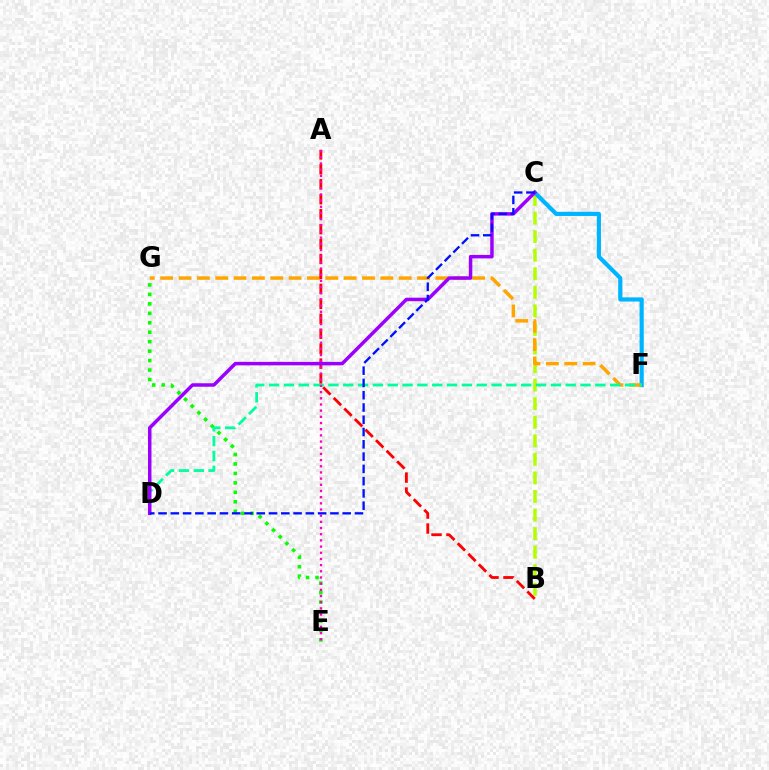{('B', 'C'): [{'color': '#b3ff00', 'line_style': 'dashed', 'thickness': 2.52}], ('C', 'F'): [{'color': '#00b5ff', 'line_style': 'solid', 'thickness': 3.0}], ('F', 'G'): [{'color': '#ffa500', 'line_style': 'dashed', 'thickness': 2.49}], ('E', 'G'): [{'color': '#08ff00', 'line_style': 'dotted', 'thickness': 2.57}], ('A', 'B'): [{'color': '#ff0000', 'line_style': 'dashed', 'thickness': 2.03}], ('D', 'F'): [{'color': '#00ff9d', 'line_style': 'dashed', 'thickness': 2.01}], ('A', 'E'): [{'color': '#ff00bd', 'line_style': 'dotted', 'thickness': 1.68}], ('C', 'D'): [{'color': '#9b00ff', 'line_style': 'solid', 'thickness': 2.51}, {'color': '#0010ff', 'line_style': 'dashed', 'thickness': 1.67}]}